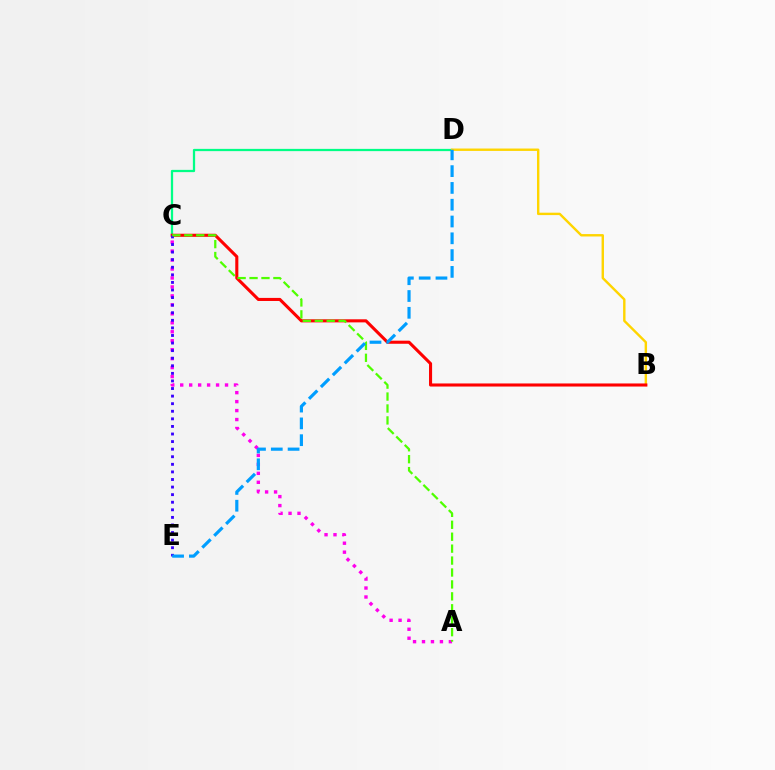{('C', 'D'): [{'color': '#00ff86', 'line_style': 'solid', 'thickness': 1.63}], ('B', 'D'): [{'color': '#ffd500', 'line_style': 'solid', 'thickness': 1.73}], ('A', 'C'): [{'color': '#ff00ed', 'line_style': 'dotted', 'thickness': 2.44}, {'color': '#4fff00', 'line_style': 'dashed', 'thickness': 1.62}], ('B', 'C'): [{'color': '#ff0000', 'line_style': 'solid', 'thickness': 2.22}], ('C', 'E'): [{'color': '#3700ff', 'line_style': 'dotted', 'thickness': 2.06}], ('D', 'E'): [{'color': '#009eff', 'line_style': 'dashed', 'thickness': 2.28}]}